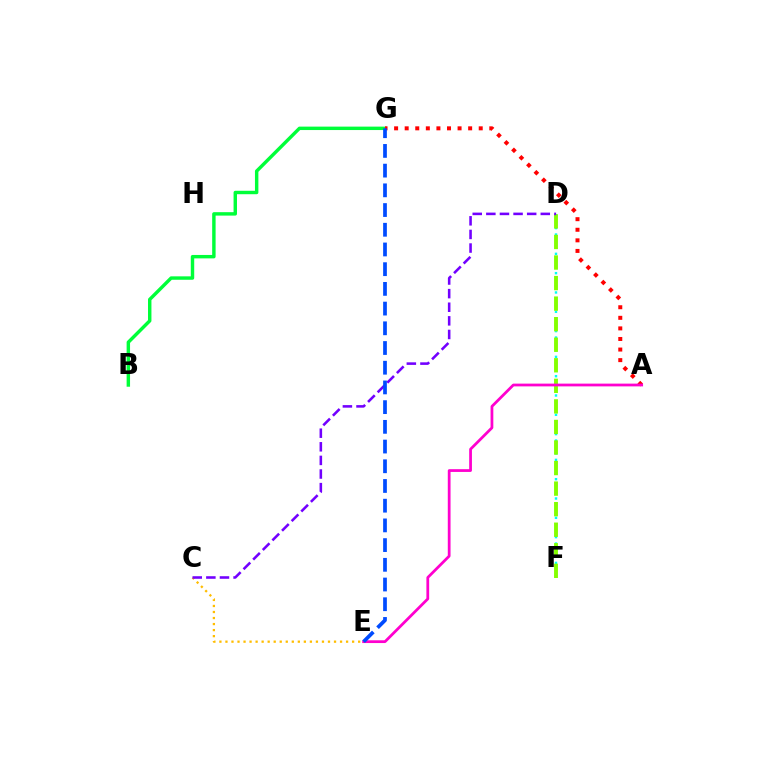{('C', 'E'): [{'color': '#ffbd00', 'line_style': 'dotted', 'thickness': 1.64}], ('D', 'F'): [{'color': '#00fff6', 'line_style': 'dotted', 'thickness': 1.75}, {'color': '#84ff00', 'line_style': 'dashed', 'thickness': 2.79}], ('B', 'G'): [{'color': '#00ff39', 'line_style': 'solid', 'thickness': 2.47}], ('A', 'G'): [{'color': '#ff0000', 'line_style': 'dotted', 'thickness': 2.87}], ('C', 'D'): [{'color': '#7200ff', 'line_style': 'dashed', 'thickness': 1.85}], ('A', 'E'): [{'color': '#ff00cf', 'line_style': 'solid', 'thickness': 1.99}], ('E', 'G'): [{'color': '#004bff', 'line_style': 'dashed', 'thickness': 2.68}]}